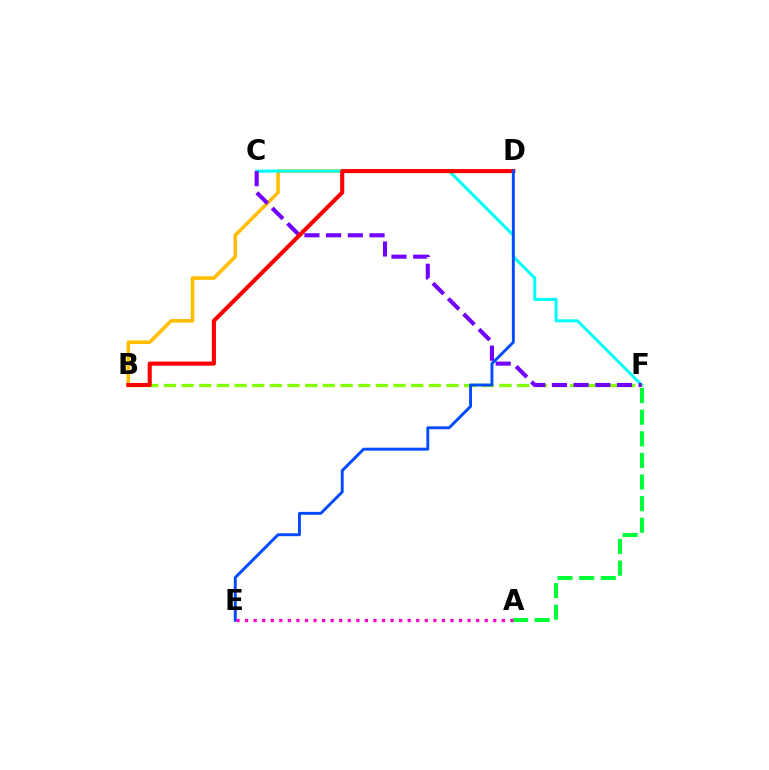{('A', 'F'): [{'color': '#00ff39', 'line_style': 'dashed', 'thickness': 2.94}], ('B', 'D'): [{'color': '#ffbd00', 'line_style': 'solid', 'thickness': 2.56}, {'color': '#ff0000', 'line_style': 'solid', 'thickness': 2.93}], ('C', 'F'): [{'color': '#00fff6', 'line_style': 'solid', 'thickness': 2.17}, {'color': '#7200ff', 'line_style': 'dashed', 'thickness': 2.95}], ('B', 'F'): [{'color': '#84ff00', 'line_style': 'dashed', 'thickness': 2.4}], ('D', 'E'): [{'color': '#004bff', 'line_style': 'solid', 'thickness': 2.09}], ('A', 'E'): [{'color': '#ff00cf', 'line_style': 'dotted', 'thickness': 2.33}]}